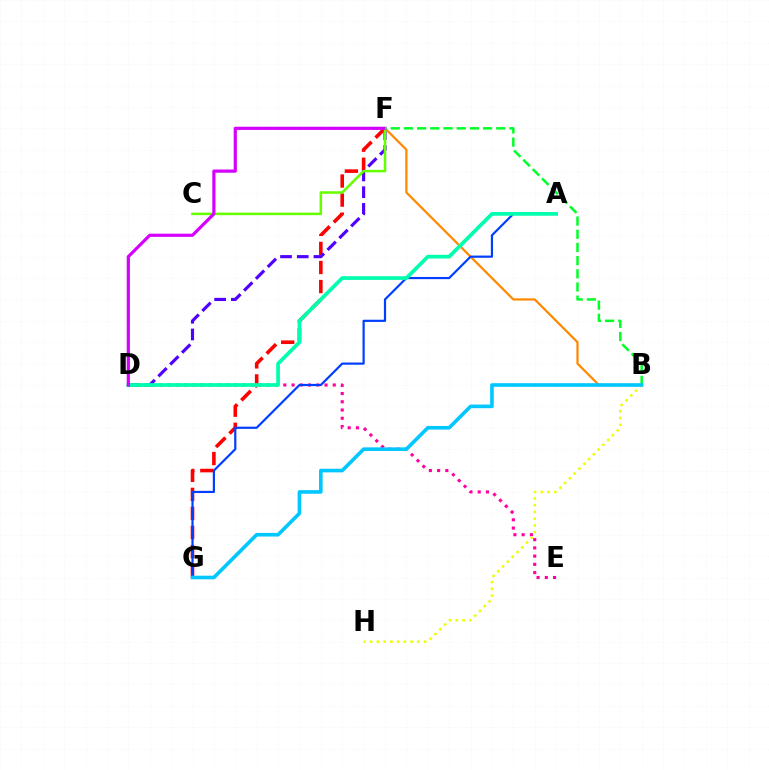{('D', 'E'): [{'color': '#ff00a0', 'line_style': 'dotted', 'thickness': 2.24}], ('F', 'G'): [{'color': '#ff0000', 'line_style': 'dashed', 'thickness': 2.59}], ('D', 'F'): [{'color': '#4f00ff', 'line_style': 'dashed', 'thickness': 2.27}, {'color': '#d600ff', 'line_style': 'solid', 'thickness': 2.3}], ('B', 'F'): [{'color': '#ff8800', 'line_style': 'solid', 'thickness': 1.6}, {'color': '#00ff27', 'line_style': 'dashed', 'thickness': 1.79}], ('A', 'G'): [{'color': '#003fff', 'line_style': 'solid', 'thickness': 1.59}], ('C', 'F'): [{'color': '#66ff00', 'line_style': 'solid', 'thickness': 1.83}], ('A', 'D'): [{'color': '#00ffaf', 'line_style': 'solid', 'thickness': 2.68}], ('B', 'H'): [{'color': '#eeff00', 'line_style': 'dotted', 'thickness': 1.84}], ('B', 'G'): [{'color': '#00c7ff', 'line_style': 'solid', 'thickness': 2.61}]}